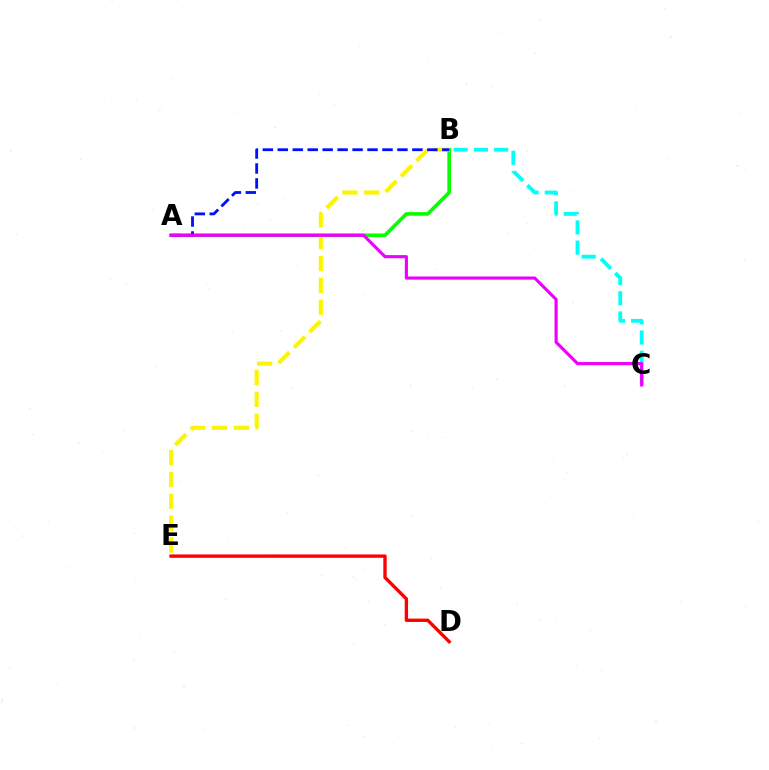{('B', 'C'): [{'color': '#00fff6', 'line_style': 'dashed', 'thickness': 2.75}], ('A', 'B'): [{'color': '#08ff00', 'line_style': 'solid', 'thickness': 2.62}, {'color': '#0010ff', 'line_style': 'dashed', 'thickness': 2.03}], ('B', 'E'): [{'color': '#fcf500', 'line_style': 'dashed', 'thickness': 2.97}], ('A', 'C'): [{'color': '#ee00ff', 'line_style': 'solid', 'thickness': 2.26}], ('D', 'E'): [{'color': '#ff0000', 'line_style': 'solid', 'thickness': 2.42}]}